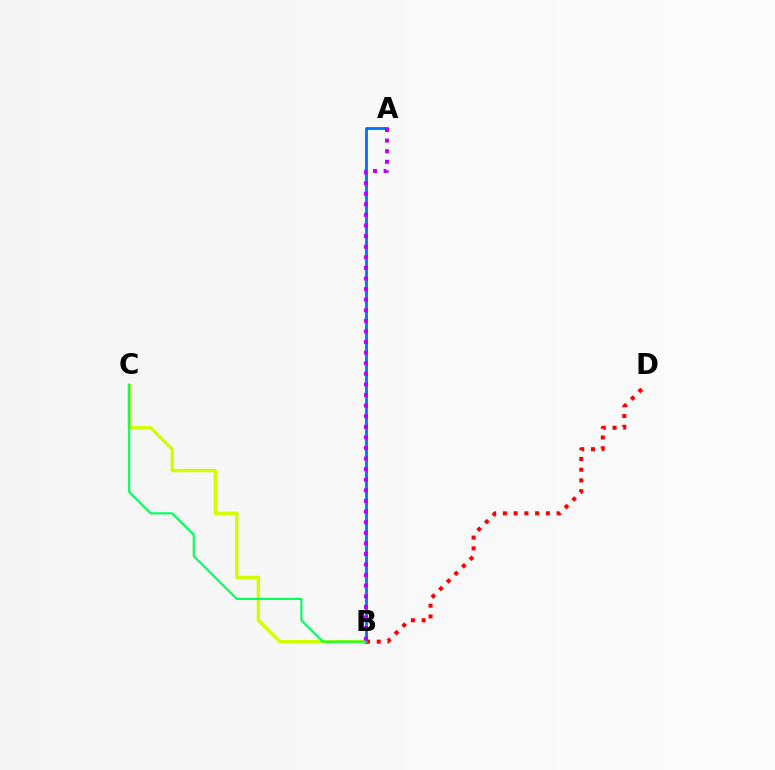{('B', 'D'): [{'color': '#ff0000', 'line_style': 'dotted', 'thickness': 2.92}], ('B', 'C'): [{'color': '#d1ff00', 'line_style': 'solid', 'thickness': 2.42}, {'color': '#00ff5c', 'line_style': 'solid', 'thickness': 1.52}], ('A', 'B'): [{'color': '#0074ff', 'line_style': 'solid', 'thickness': 2.05}, {'color': '#b900ff', 'line_style': 'dotted', 'thickness': 2.88}]}